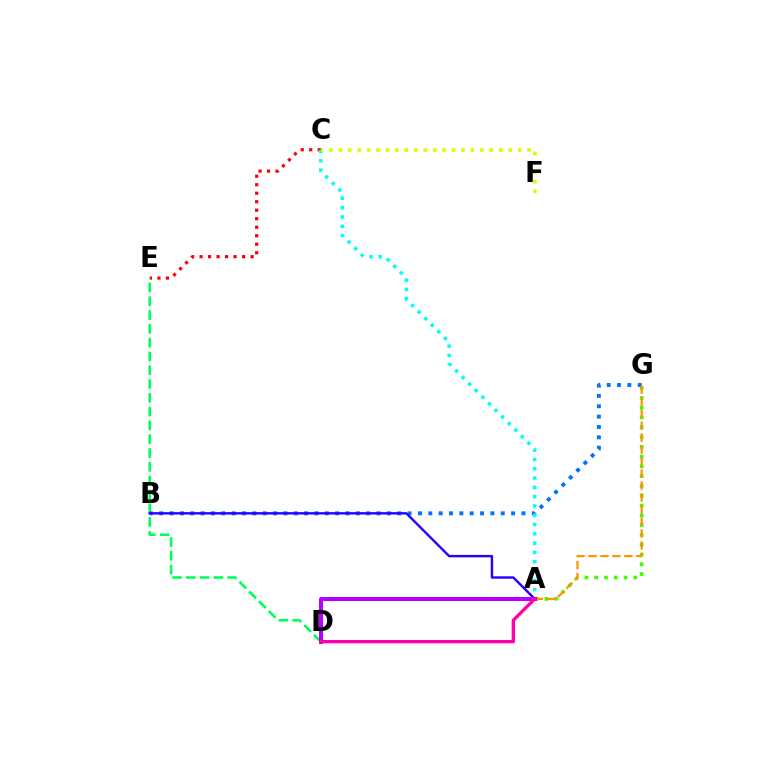{('C', 'E'): [{'color': '#ff0000', 'line_style': 'dotted', 'thickness': 2.31}], ('D', 'E'): [{'color': '#00ff5c', 'line_style': 'dashed', 'thickness': 1.87}], ('A', 'G'): [{'color': '#3dff00', 'line_style': 'dotted', 'thickness': 2.66}, {'color': '#ff9400', 'line_style': 'dashed', 'thickness': 1.63}], ('B', 'G'): [{'color': '#0074ff', 'line_style': 'dotted', 'thickness': 2.81}], ('A', 'B'): [{'color': '#2500ff', 'line_style': 'solid', 'thickness': 1.73}], ('A', 'C'): [{'color': '#00fff6', 'line_style': 'dotted', 'thickness': 2.53}], ('A', 'D'): [{'color': '#b900ff', 'line_style': 'solid', 'thickness': 2.88}, {'color': '#ff00ac', 'line_style': 'solid', 'thickness': 2.39}], ('C', 'F'): [{'color': '#d1ff00', 'line_style': 'dotted', 'thickness': 2.56}]}